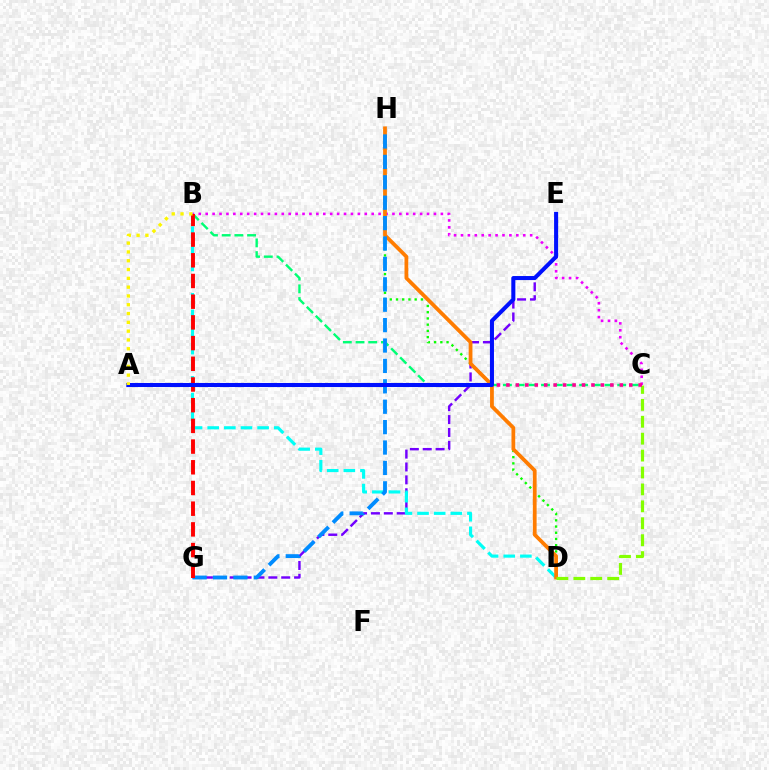{('E', 'G'): [{'color': '#7200ff', 'line_style': 'dashed', 'thickness': 1.75}], ('B', 'C'): [{'color': '#00ff74', 'line_style': 'dashed', 'thickness': 1.73}, {'color': '#ee00ff', 'line_style': 'dotted', 'thickness': 1.88}], ('B', 'D'): [{'color': '#00fff6', 'line_style': 'dashed', 'thickness': 2.26}], ('D', 'H'): [{'color': '#08ff00', 'line_style': 'dotted', 'thickness': 1.69}, {'color': '#ff7c00', 'line_style': 'solid', 'thickness': 2.72}], ('C', 'D'): [{'color': '#84ff00', 'line_style': 'dashed', 'thickness': 2.3}], ('A', 'C'): [{'color': '#ff0094', 'line_style': 'dotted', 'thickness': 2.57}], ('G', 'H'): [{'color': '#008cff', 'line_style': 'dashed', 'thickness': 2.77}], ('B', 'G'): [{'color': '#ff0000', 'line_style': 'dashed', 'thickness': 2.81}], ('A', 'E'): [{'color': '#0010ff', 'line_style': 'solid', 'thickness': 2.91}], ('A', 'B'): [{'color': '#fcf500', 'line_style': 'dotted', 'thickness': 2.39}]}